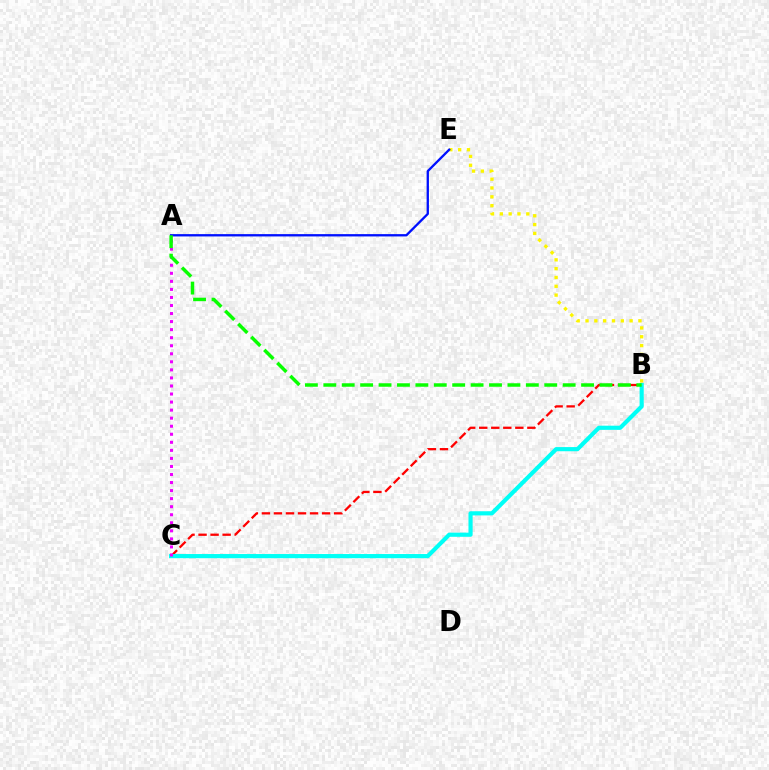{('B', 'C'): [{'color': '#ff0000', 'line_style': 'dashed', 'thickness': 1.64}, {'color': '#00fff6', 'line_style': 'solid', 'thickness': 2.99}], ('B', 'E'): [{'color': '#fcf500', 'line_style': 'dotted', 'thickness': 2.4}], ('A', 'C'): [{'color': '#ee00ff', 'line_style': 'dotted', 'thickness': 2.19}], ('A', 'E'): [{'color': '#0010ff', 'line_style': 'solid', 'thickness': 1.67}], ('A', 'B'): [{'color': '#08ff00', 'line_style': 'dashed', 'thickness': 2.5}]}